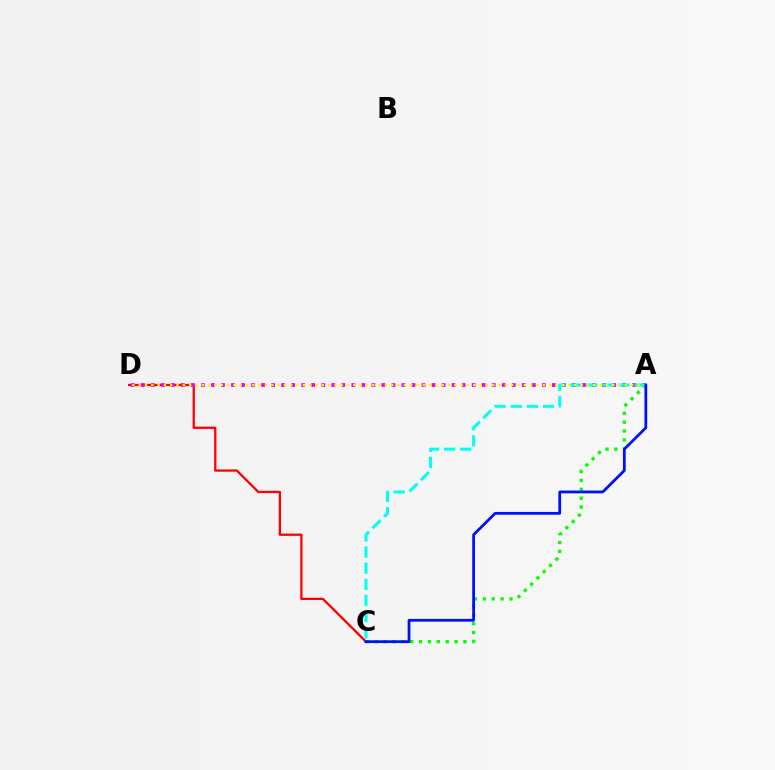{('C', 'D'): [{'color': '#ff0000', 'line_style': 'solid', 'thickness': 1.63}], ('A', 'D'): [{'color': '#ee00ff', 'line_style': 'dotted', 'thickness': 2.72}, {'color': '#fcf500', 'line_style': 'dotted', 'thickness': 1.72}], ('A', 'C'): [{'color': '#00fff6', 'line_style': 'dashed', 'thickness': 2.19}, {'color': '#08ff00', 'line_style': 'dotted', 'thickness': 2.41}, {'color': '#0010ff', 'line_style': 'solid', 'thickness': 2.0}]}